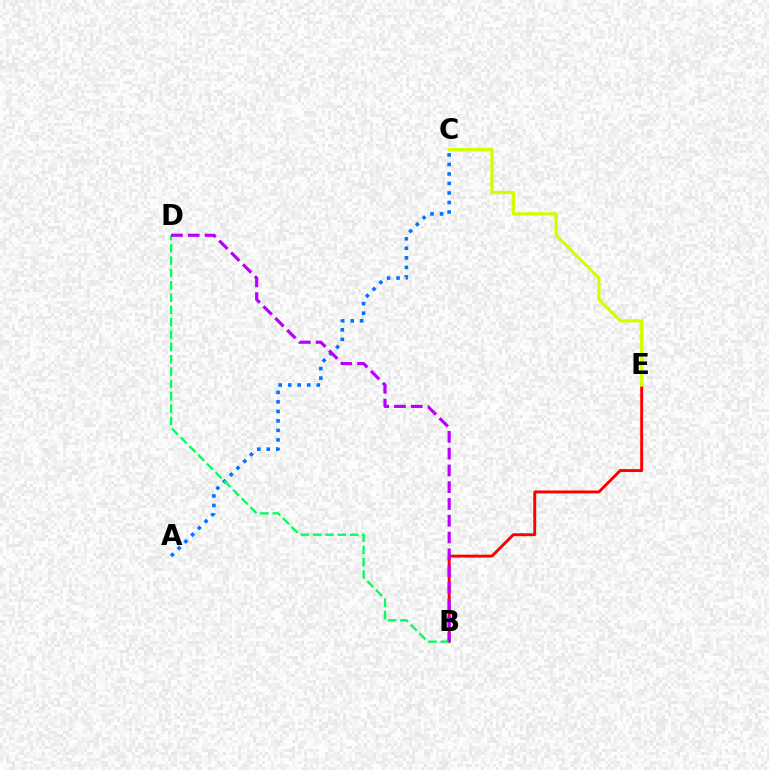{('B', 'E'): [{'color': '#ff0000', 'line_style': 'solid', 'thickness': 2.1}], ('A', 'C'): [{'color': '#0074ff', 'line_style': 'dotted', 'thickness': 2.58}], ('B', 'D'): [{'color': '#00ff5c', 'line_style': 'dashed', 'thickness': 1.67}, {'color': '#b900ff', 'line_style': 'dashed', 'thickness': 2.28}], ('C', 'E'): [{'color': '#d1ff00', 'line_style': 'solid', 'thickness': 2.35}]}